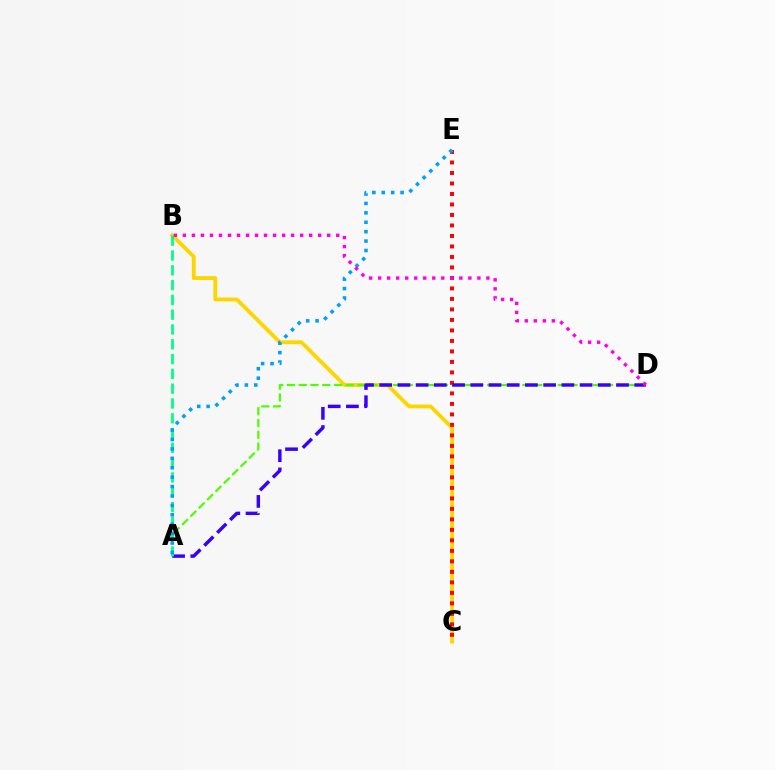{('B', 'C'): [{'color': '#ffd500', 'line_style': 'solid', 'thickness': 2.75}], ('C', 'E'): [{'color': '#ff0000', 'line_style': 'dotted', 'thickness': 2.85}], ('A', 'D'): [{'color': '#4fff00', 'line_style': 'dashed', 'thickness': 1.6}, {'color': '#3700ff', 'line_style': 'dashed', 'thickness': 2.47}], ('A', 'B'): [{'color': '#00ff86', 'line_style': 'dashed', 'thickness': 2.01}], ('A', 'E'): [{'color': '#009eff', 'line_style': 'dotted', 'thickness': 2.56}], ('B', 'D'): [{'color': '#ff00ed', 'line_style': 'dotted', 'thickness': 2.45}]}